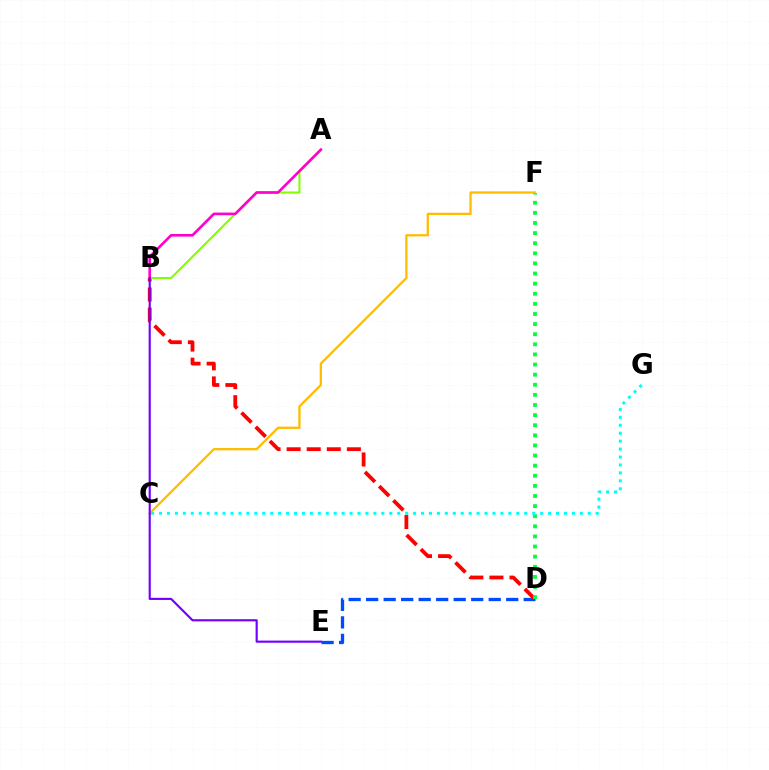{('D', 'E'): [{'color': '#004bff', 'line_style': 'dashed', 'thickness': 2.38}], ('B', 'D'): [{'color': '#ff0000', 'line_style': 'dashed', 'thickness': 2.73}], ('D', 'F'): [{'color': '#00ff39', 'line_style': 'dotted', 'thickness': 2.75}], ('A', 'B'): [{'color': '#84ff00', 'line_style': 'solid', 'thickness': 1.51}, {'color': '#ff00cf', 'line_style': 'solid', 'thickness': 1.9}], ('C', 'G'): [{'color': '#00fff6', 'line_style': 'dotted', 'thickness': 2.16}], ('C', 'F'): [{'color': '#ffbd00', 'line_style': 'solid', 'thickness': 1.65}], ('B', 'E'): [{'color': '#7200ff', 'line_style': 'solid', 'thickness': 1.54}]}